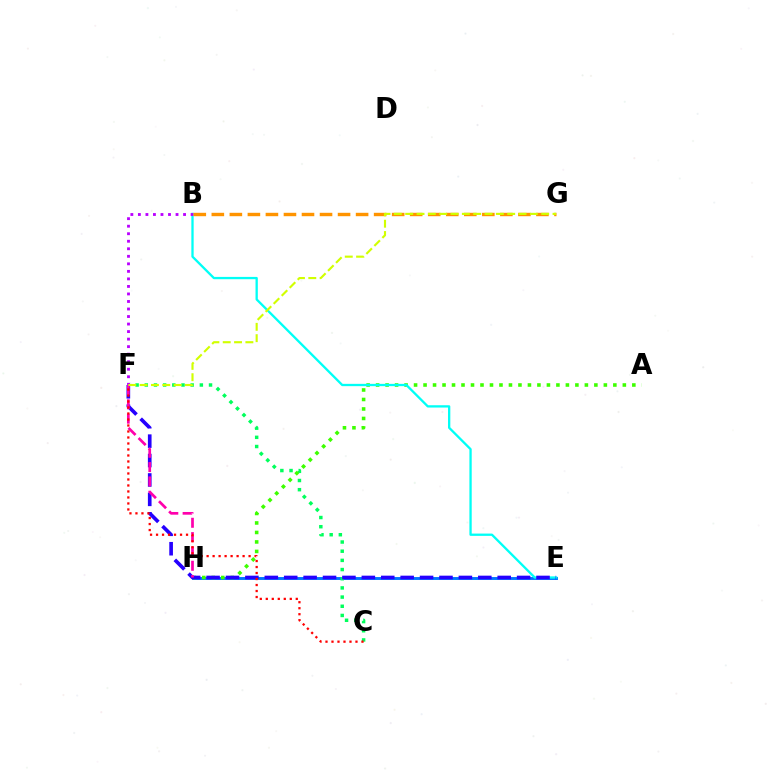{('E', 'H'): [{'color': '#0074ff', 'line_style': 'solid', 'thickness': 2.09}], ('C', 'F'): [{'color': '#00ff5c', 'line_style': 'dotted', 'thickness': 2.49}, {'color': '#ff0000', 'line_style': 'dotted', 'thickness': 1.63}], ('A', 'H'): [{'color': '#3dff00', 'line_style': 'dotted', 'thickness': 2.58}], ('B', 'E'): [{'color': '#00fff6', 'line_style': 'solid', 'thickness': 1.66}], ('E', 'F'): [{'color': '#2500ff', 'line_style': 'dashed', 'thickness': 2.64}], ('F', 'H'): [{'color': '#ff00ac', 'line_style': 'dashed', 'thickness': 1.95}], ('B', 'F'): [{'color': '#b900ff', 'line_style': 'dotted', 'thickness': 2.05}], ('B', 'G'): [{'color': '#ff9400', 'line_style': 'dashed', 'thickness': 2.45}], ('F', 'G'): [{'color': '#d1ff00', 'line_style': 'dashed', 'thickness': 1.54}]}